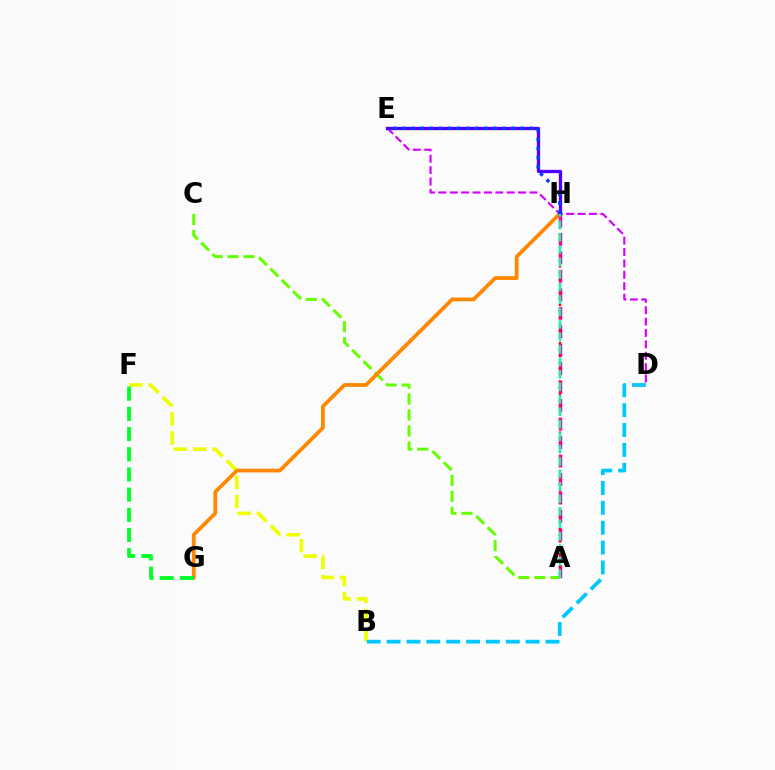{('B', 'F'): [{'color': '#eeff00', 'line_style': 'dashed', 'thickness': 2.61}], ('A', 'C'): [{'color': '#66ff00', 'line_style': 'dashed', 'thickness': 2.17}], ('G', 'H'): [{'color': '#ff8800', 'line_style': 'solid', 'thickness': 2.72}], ('D', 'E'): [{'color': '#d600ff', 'line_style': 'dashed', 'thickness': 1.55}], ('B', 'D'): [{'color': '#00c7ff', 'line_style': 'dashed', 'thickness': 2.7}], ('E', 'H'): [{'color': '#4f00ff', 'line_style': 'solid', 'thickness': 2.38}, {'color': '#003fff', 'line_style': 'dotted', 'thickness': 2.47}], ('A', 'H'): [{'color': '#ff00a0', 'line_style': 'dashed', 'thickness': 2.51}, {'color': '#ff0000', 'line_style': 'dotted', 'thickness': 1.74}, {'color': '#00ffaf', 'line_style': 'dashed', 'thickness': 1.69}], ('F', 'G'): [{'color': '#00ff27', 'line_style': 'dashed', 'thickness': 2.74}]}